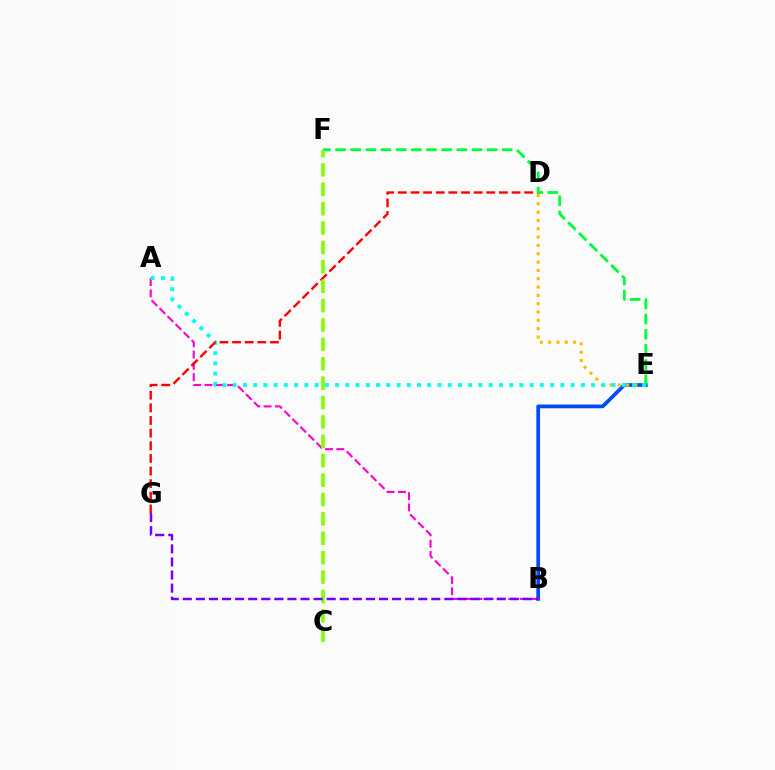{('B', 'E'): [{'color': '#004bff', 'line_style': 'solid', 'thickness': 2.67}], ('A', 'B'): [{'color': '#ff00cf', 'line_style': 'dashed', 'thickness': 1.54}], ('D', 'E'): [{'color': '#ffbd00', 'line_style': 'dotted', 'thickness': 2.26}], ('A', 'E'): [{'color': '#00fff6', 'line_style': 'dotted', 'thickness': 2.78}], ('D', 'G'): [{'color': '#ff0000', 'line_style': 'dashed', 'thickness': 1.72}], ('E', 'F'): [{'color': '#00ff39', 'line_style': 'dashed', 'thickness': 2.06}], ('C', 'F'): [{'color': '#84ff00', 'line_style': 'dashed', 'thickness': 2.63}], ('B', 'G'): [{'color': '#7200ff', 'line_style': 'dashed', 'thickness': 1.78}]}